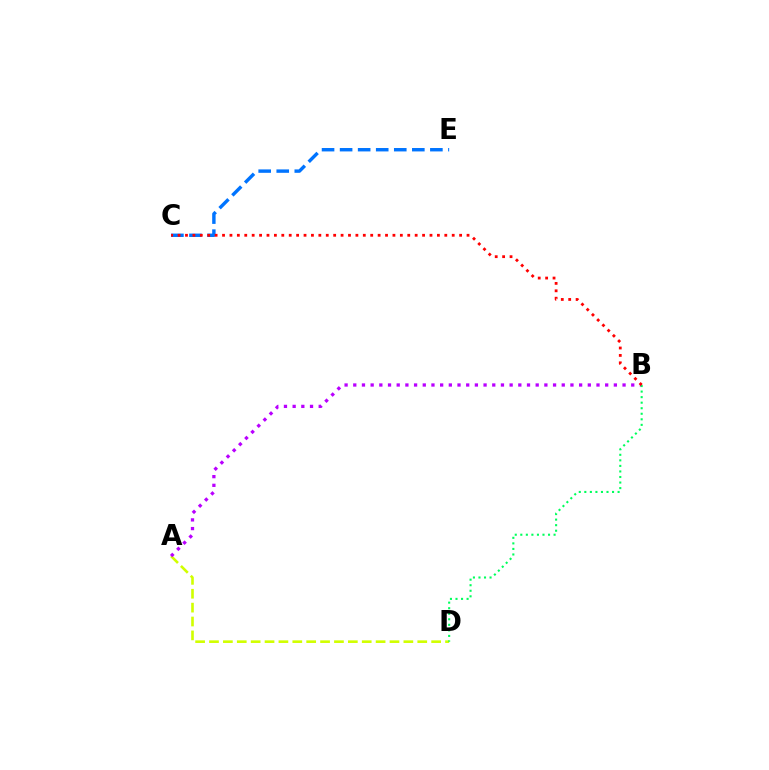{('C', 'E'): [{'color': '#0074ff', 'line_style': 'dashed', 'thickness': 2.45}], ('A', 'D'): [{'color': '#d1ff00', 'line_style': 'dashed', 'thickness': 1.89}], ('A', 'B'): [{'color': '#b900ff', 'line_style': 'dotted', 'thickness': 2.36}], ('B', 'D'): [{'color': '#00ff5c', 'line_style': 'dotted', 'thickness': 1.51}], ('B', 'C'): [{'color': '#ff0000', 'line_style': 'dotted', 'thickness': 2.01}]}